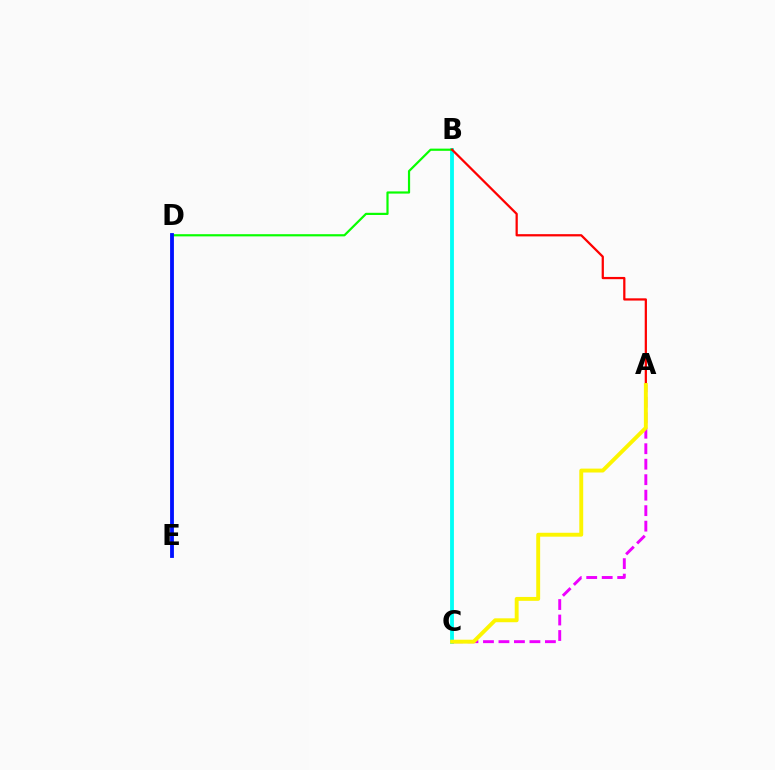{('B', 'C'): [{'color': '#00fff6', 'line_style': 'solid', 'thickness': 2.75}], ('B', 'D'): [{'color': '#08ff00', 'line_style': 'solid', 'thickness': 1.58}], ('D', 'E'): [{'color': '#0010ff', 'line_style': 'solid', 'thickness': 2.76}], ('A', 'C'): [{'color': '#ee00ff', 'line_style': 'dashed', 'thickness': 2.1}, {'color': '#fcf500', 'line_style': 'solid', 'thickness': 2.81}], ('A', 'B'): [{'color': '#ff0000', 'line_style': 'solid', 'thickness': 1.62}]}